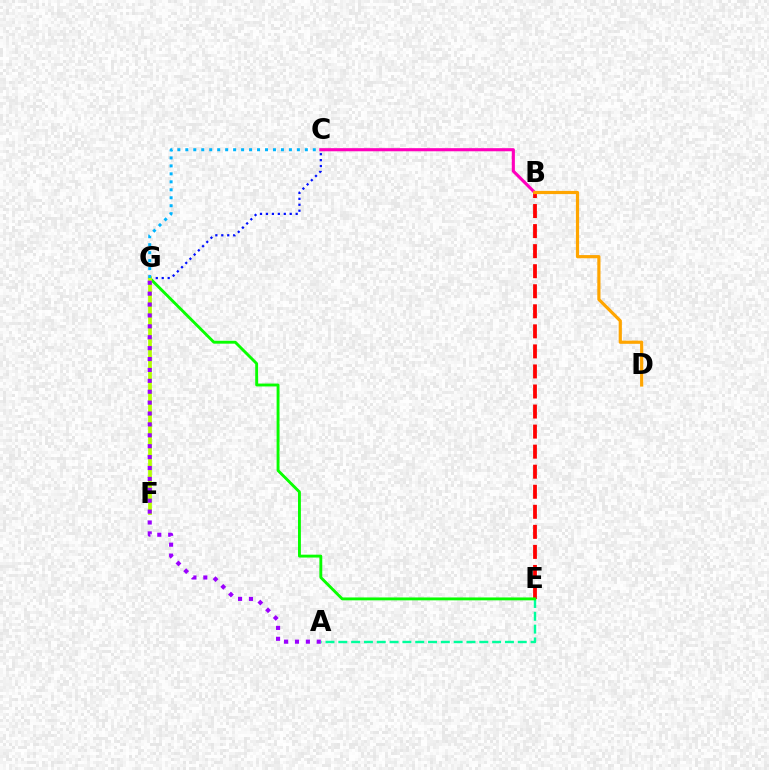{('B', 'E'): [{'color': '#ff0000', 'line_style': 'dashed', 'thickness': 2.72}], ('B', 'C'): [{'color': '#ff00bd', 'line_style': 'solid', 'thickness': 2.24}], ('A', 'E'): [{'color': '#00ff9d', 'line_style': 'dashed', 'thickness': 1.74}], ('C', 'G'): [{'color': '#0010ff', 'line_style': 'dotted', 'thickness': 1.62}, {'color': '#00b5ff', 'line_style': 'dotted', 'thickness': 2.16}], ('B', 'D'): [{'color': '#ffa500', 'line_style': 'solid', 'thickness': 2.3}], ('E', 'G'): [{'color': '#08ff00', 'line_style': 'solid', 'thickness': 2.07}], ('F', 'G'): [{'color': '#b3ff00', 'line_style': 'solid', 'thickness': 2.69}], ('A', 'G'): [{'color': '#9b00ff', 'line_style': 'dotted', 'thickness': 2.96}]}